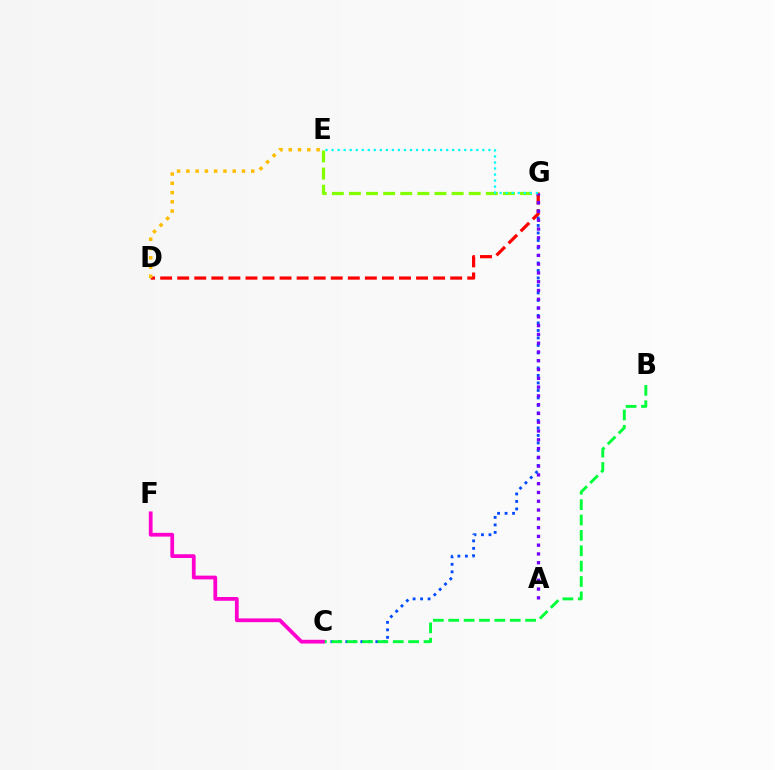{('C', 'G'): [{'color': '#004bff', 'line_style': 'dotted', 'thickness': 2.04}], ('D', 'G'): [{'color': '#ff0000', 'line_style': 'dashed', 'thickness': 2.32}], ('B', 'C'): [{'color': '#00ff39', 'line_style': 'dashed', 'thickness': 2.09}], ('E', 'G'): [{'color': '#84ff00', 'line_style': 'dashed', 'thickness': 2.32}, {'color': '#00fff6', 'line_style': 'dotted', 'thickness': 1.64}], ('D', 'E'): [{'color': '#ffbd00', 'line_style': 'dotted', 'thickness': 2.52}], ('C', 'F'): [{'color': '#ff00cf', 'line_style': 'solid', 'thickness': 2.71}], ('A', 'G'): [{'color': '#7200ff', 'line_style': 'dotted', 'thickness': 2.39}]}